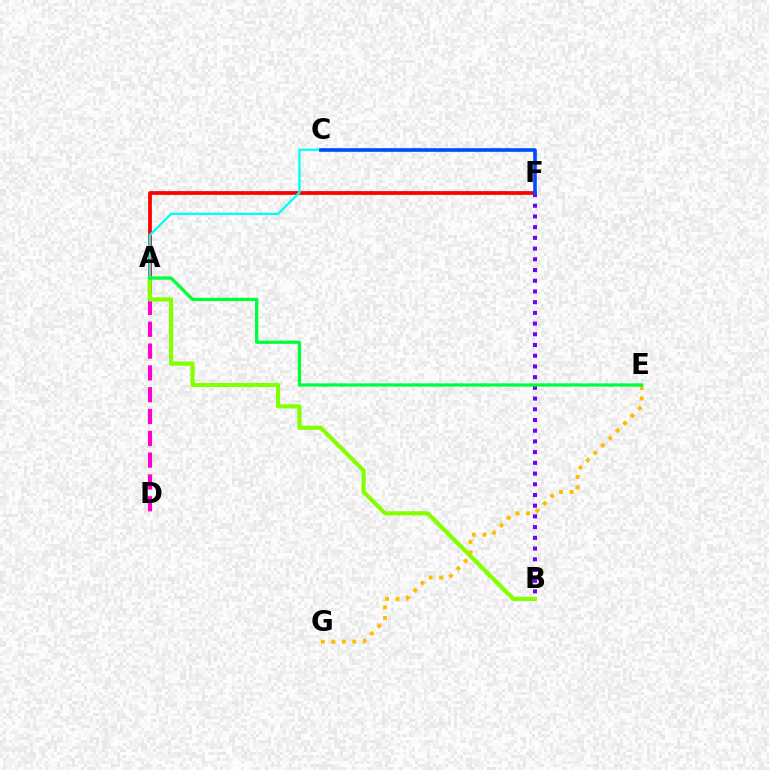{('B', 'F'): [{'color': '#7200ff', 'line_style': 'dotted', 'thickness': 2.91}], ('A', 'D'): [{'color': '#ff00cf', 'line_style': 'dashed', 'thickness': 2.96}], ('A', 'F'): [{'color': '#ff0000', 'line_style': 'solid', 'thickness': 2.7}], ('A', 'B'): [{'color': '#84ff00', 'line_style': 'solid', 'thickness': 2.98}], ('A', 'C'): [{'color': '#00fff6', 'line_style': 'solid', 'thickness': 1.64}], ('E', 'G'): [{'color': '#ffbd00', 'line_style': 'dotted', 'thickness': 2.85}], ('C', 'F'): [{'color': '#004bff', 'line_style': 'solid', 'thickness': 2.61}], ('A', 'E'): [{'color': '#00ff39', 'line_style': 'solid', 'thickness': 2.35}]}